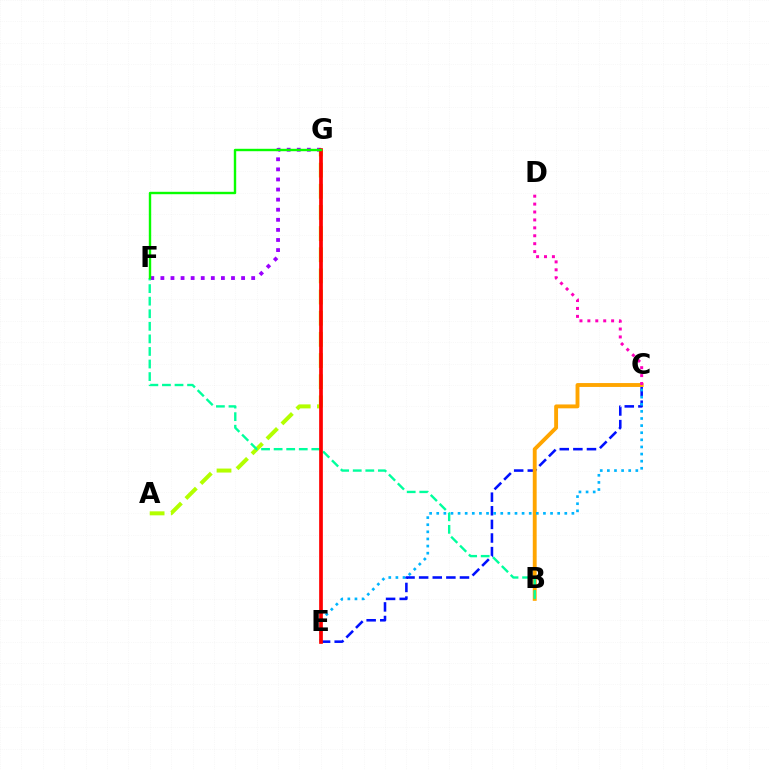{('F', 'G'): [{'color': '#9b00ff', 'line_style': 'dotted', 'thickness': 2.74}, {'color': '#08ff00', 'line_style': 'solid', 'thickness': 1.73}], ('A', 'G'): [{'color': '#b3ff00', 'line_style': 'dashed', 'thickness': 2.87}], ('C', 'E'): [{'color': '#0010ff', 'line_style': 'dashed', 'thickness': 1.85}, {'color': '#00b5ff', 'line_style': 'dotted', 'thickness': 1.93}], ('B', 'C'): [{'color': '#ffa500', 'line_style': 'solid', 'thickness': 2.79}], ('B', 'F'): [{'color': '#00ff9d', 'line_style': 'dashed', 'thickness': 1.71}], ('C', 'D'): [{'color': '#ff00bd', 'line_style': 'dotted', 'thickness': 2.15}], ('E', 'G'): [{'color': '#ff0000', 'line_style': 'solid', 'thickness': 2.66}]}